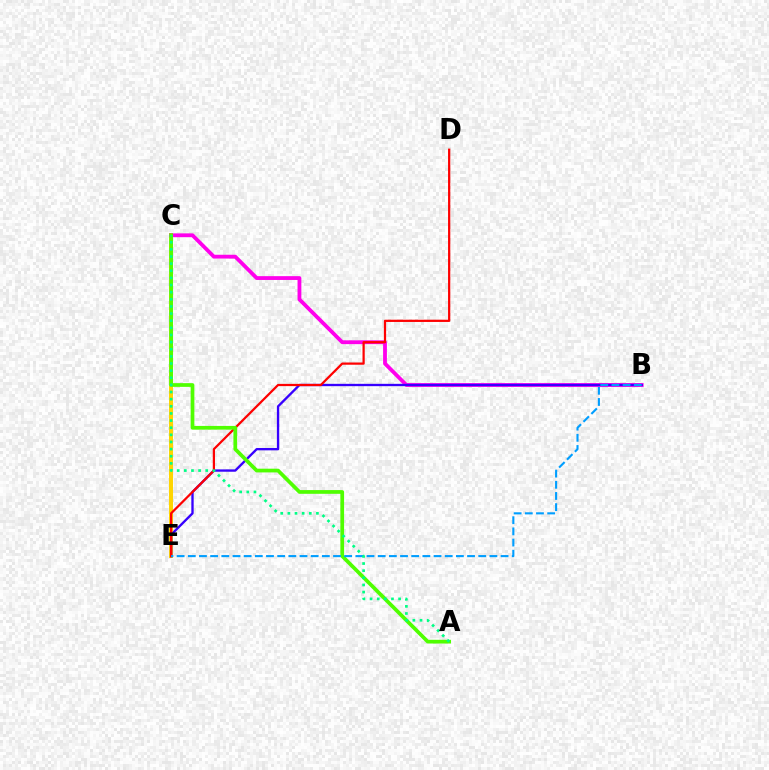{('C', 'E'): [{'color': '#ffd500', 'line_style': 'solid', 'thickness': 2.86}], ('B', 'C'): [{'color': '#ff00ed', 'line_style': 'solid', 'thickness': 2.75}], ('B', 'E'): [{'color': '#3700ff', 'line_style': 'solid', 'thickness': 1.68}, {'color': '#009eff', 'line_style': 'dashed', 'thickness': 1.52}], ('D', 'E'): [{'color': '#ff0000', 'line_style': 'solid', 'thickness': 1.61}], ('A', 'C'): [{'color': '#4fff00', 'line_style': 'solid', 'thickness': 2.68}, {'color': '#00ff86', 'line_style': 'dotted', 'thickness': 1.94}]}